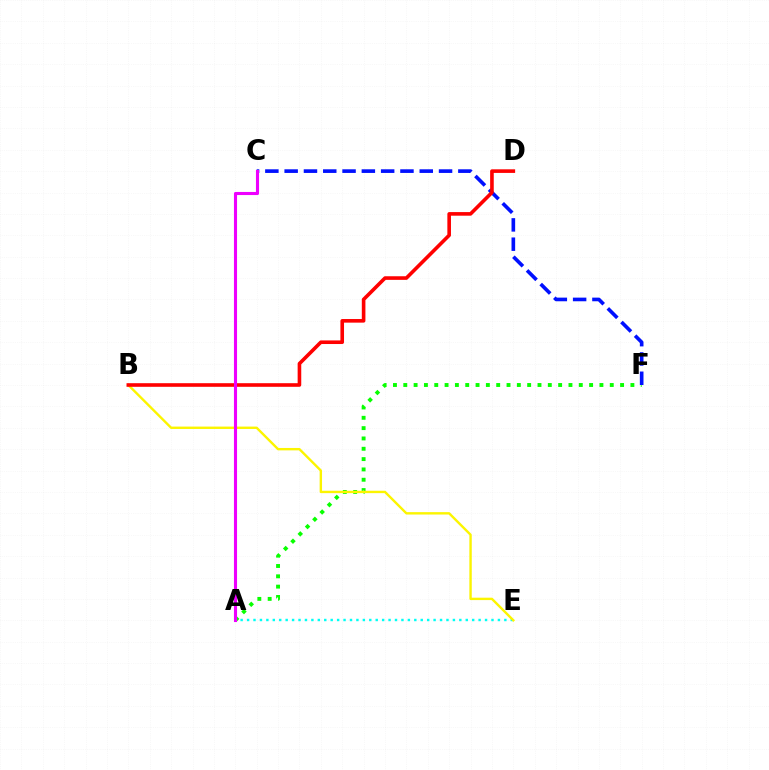{('A', 'F'): [{'color': '#08ff00', 'line_style': 'dotted', 'thickness': 2.8}], ('C', 'F'): [{'color': '#0010ff', 'line_style': 'dashed', 'thickness': 2.62}], ('A', 'E'): [{'color': '#00fff6', 'line_style': 'dotted', 'thickness': 1.75}], ('B', 'E'): [{'color': '#fcf500', 'line_style': 'solid', 'thickness': 1.72}], ('B', 'D'): [{'color': '#ff0000', 'line_style': 'solid', 'thickness': 2.6}], ('A', 'C'): [{'color': '#ee00ff', 'line_style': 'solid', 'thickness': 2.23}]}